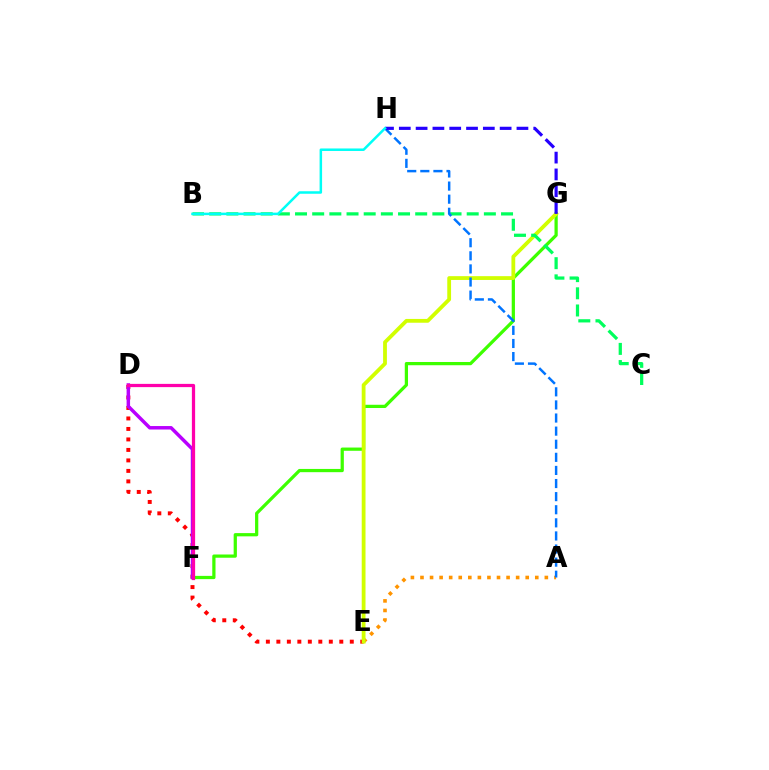{('D', 'E'): [{'color': '#ff0000', 'line_style': 'dotted', 'thickness': 2.85}], ('F', 'G'): [{'color': '#3dff00', 'line_style': 'solid', 'thickness': 2.33}], ('A', 'E'): [{'color': '#ff9400', 'line_style': 'dotted', 'thickness': 2.6}], ('D', 'F'): [{'color': '#b900ff', 'line_style': 'solid', 'thickness': 2.5}, {'color': '#ff00ac', 'line_style': 'solid', 'thickness': 2.33}], ('E', 'G'): [{'color': '#d1ff00', 'line_style': 'solid', 'thickness': 2.74}], ('B', 'C'): [{'color': '#00ff5c', 'line_style': 'dashed', 'thickness': 2.33}], ('A', 'H'): [{'color': '#0074ff', 'line_style': 'dashed', 'thickness': 1.78}], ('G', 'H'): [{'color': '#2500ff', 'line_style': 'dashed', 'thickness': 2.28}], ('B', 'H'): [{'color': '#00fff6', 'line_style': 'solid', 'thickness': 1.81}]}